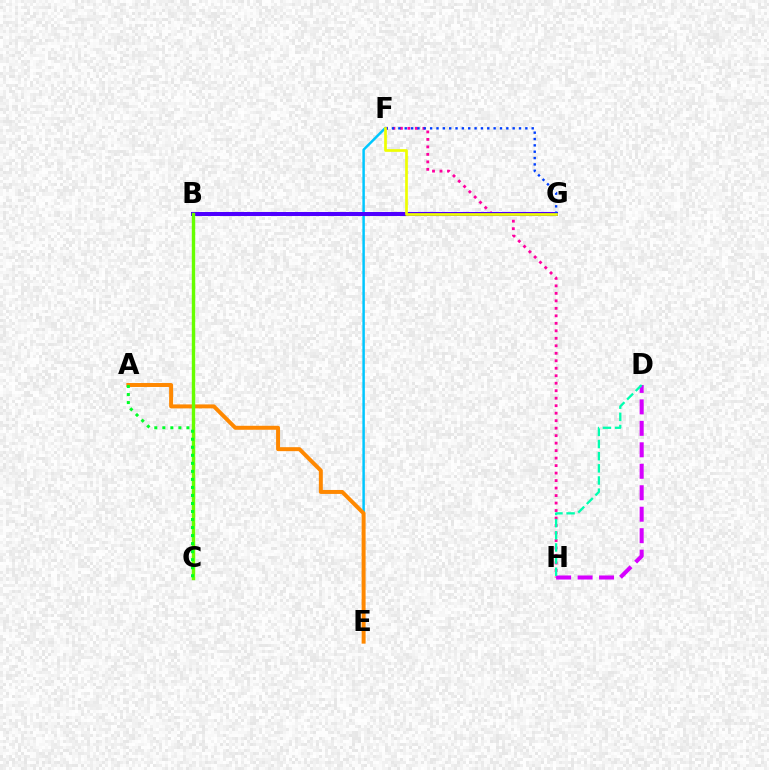{('E', 'F'): [{'color': '#00c7ff', 'line_style': 'solid', 'thickness': 1.79}], ('F', 'H'): [{'color': '#ff00a0', 'line_style': 'dotted', 'thickness': 2.03}], ('B', 'G'): [{'color': '#ff0000', 'line_style': 'solid', 'thickness': 2.77}, {'color': '#4f00ff', 'line_style': 'solid', 'thickness': 2.89}], ('F', 'G'): [{'color': '#003fff', 'line_style': 'dotted', 'thickness': 1.72}, {'color': '#eeff00', 'line_style': 'solid', 'thickness': 1.94}], ('A', 'E'): [{'color': '#ff8800', 'line_style': 'solid', 'thickness': 2.85}], ('D', 'H'): [{'color': '#d600ff', 'line_style': 'dashed', 'thickness': 2.92}, {'color': '#00ffaf', 'line_style': 'dashed', 'thickness': 1.65}], ('B', 'C'): [{'color': '#66ff00', 'line_style': 'solid', 'thickness': 2.45}], ('A', 'C'): [{'color': '#00ff27', 'line_style': 'dotted', 'thickness': 2.18}]}